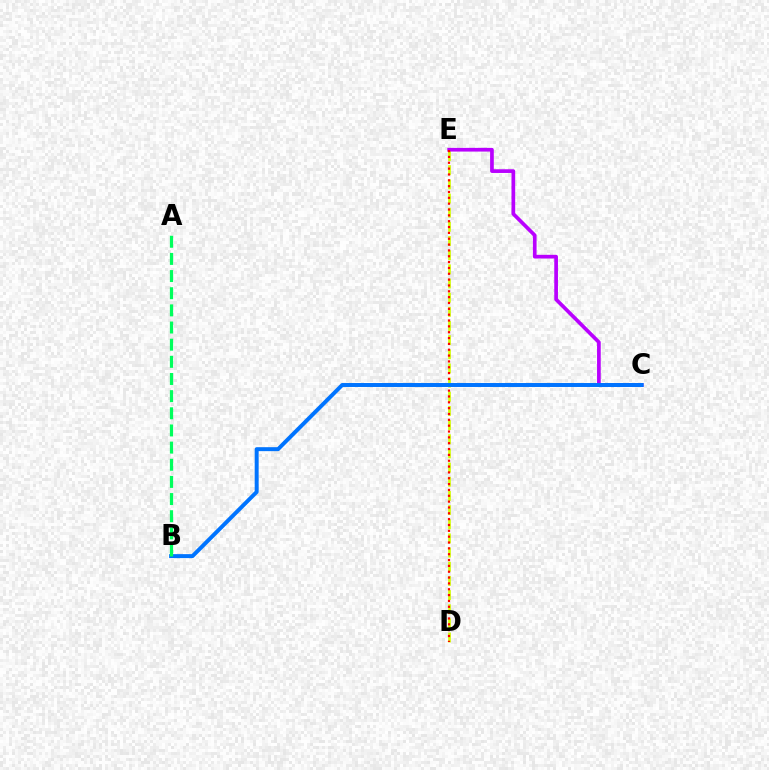{('D', 'E'): [{'color': '#d1ff00', 'line_style': 'dashed', 'thickness': 1.92}, {'color': '#ff0000', 'line_style': 'dotted', 'thickness': 1.59}], ('C', 'E'): [{'color': '#b900ff', 'line_style': 'solid', 'thickness': 2.66}], ('B', 'C'): [{'color': '#0074ff', 'line_style': 'solid', 'thickness': 2.85}], ('A', 'B'): [{'color': '#00ff5c', 'line_style': 'dashed', 'thickness': 2.33}]}